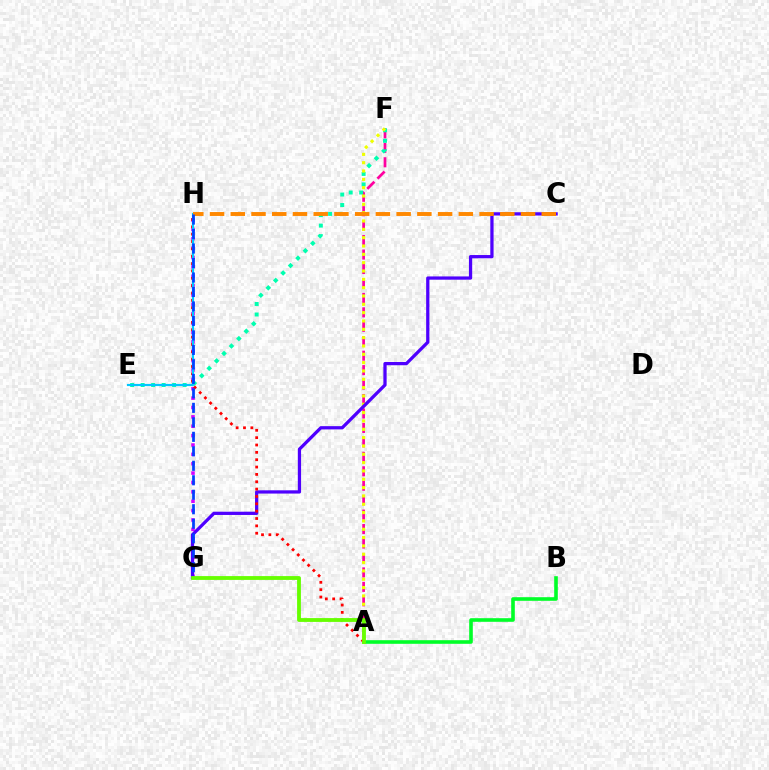{('A', 'F'): [{'color': '#ff00a0', 'line_style': 'dashed', 'thickness': 1.96}, {'color': '#eeff00', 'line_style': 'dotted', 'thickness': 2.26}], ('E', 'F'): [{'color': '#00ffaf', 'line_style': 'dotted', 'thickness': 2.85}], ('A', 'B'): [{'color': '#00ff27', 'line_style': 'solid', 'thickness': 2.6}], ('G', 'H'): [{'color': '#d600ff', 'line_style': 'dotted', 'thickness': 2.55}, {'color': '#003fff', 'line_style': 'dashed', 'thickness': 1.97}], ('C', 'G'): [{'color': '#4f00ff', 'line_style': 'solid', 'thickness': 2.34}], ('A', 'H'): [{'color': '#ff0000', 'line_style': 'dotted', 'thickness': 2.0}], ('E', 'H'): [{'color': '#00c7ff', 'line_style': 'solid', 'thickness': 1.56}], ('C', 'H'): [{'color': '#ff8800', 'line_style': 'dashed', 'thickness': 2.82}], ('A', 'G'): [{'color': '#66ff00', 'line_style': 'solid', 'thickness': 2.75}]}